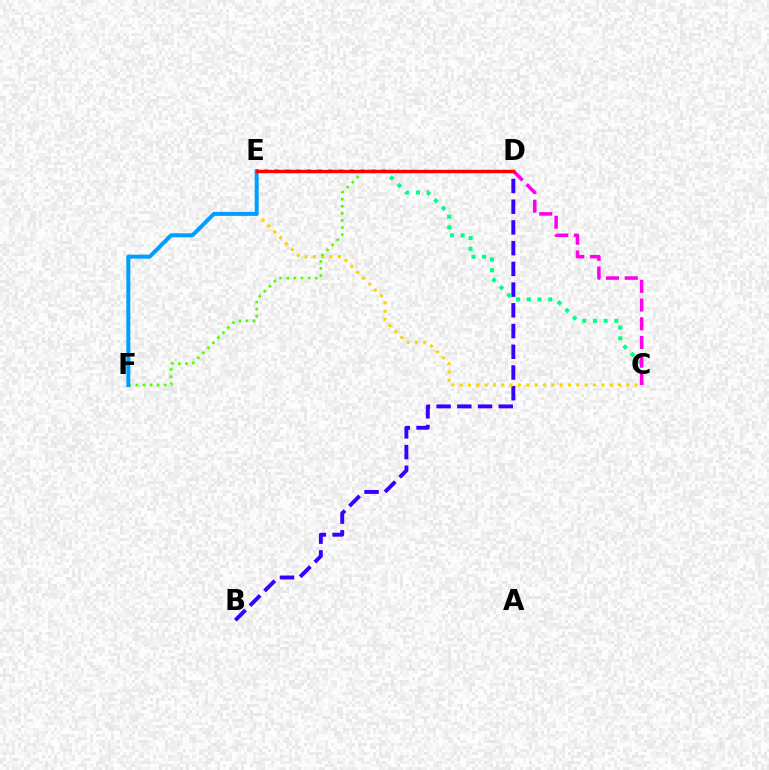{('B', 'D'): [{'color': '#3700ff', 'line_style': 'dashed', 'thickness': 2.82}], ('C', 'E'): [{'color': '#ffd500', 'line_style': 'dotted', 'thickness': 2.26}, {'color': '#00ff86', 'line_style': 'dotted', 'thickness': 2.91}], ('D', 'F'): [{'color': '#4fff00', 'line_style': 'dotted', 'thickness': 1.93}], ('C', 'D'): [{'color': '#ff00ed', 'line_style': 'dashed', 'thickness': 2.54}], ('E', 'F'): [{'color': '#009eff', 'line_style': 'solid', 'thickness': 2.88}], ('D', 'E'): [{'color': '#ff0000', 'line_style': 'solid', 'thickness': 2.44}]}